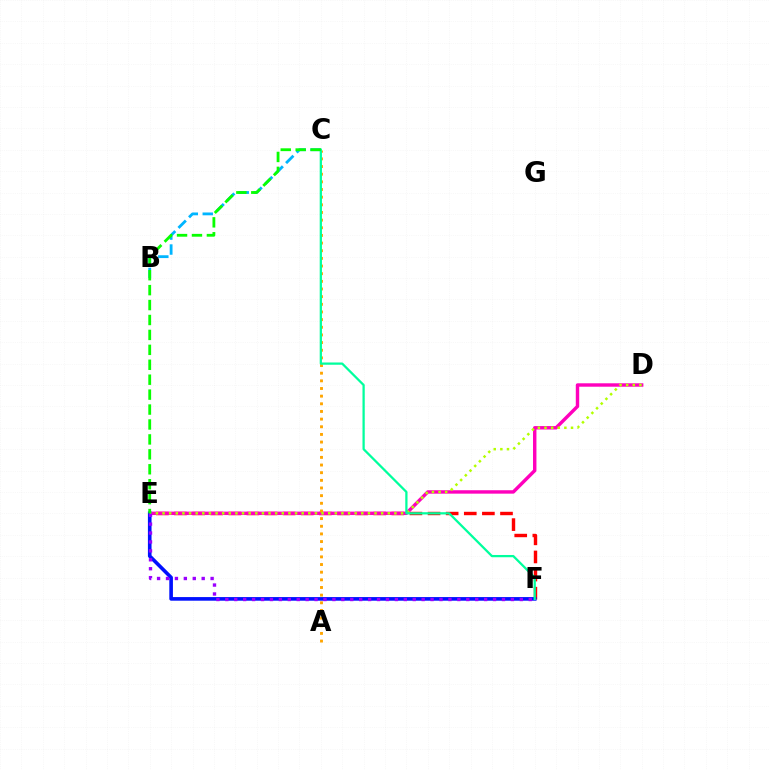{('E', 'F'): [{'color': '#ff0000', 'line_style': 'dashed', 'thickness': 2.46}, {'color': '#0010ff', 'line_style': 'solid', 'thickness': 2.61}, {'color': '#9b00ff', 'line_style': 'dotted', 'thickness': 2.42}], ('D', 'E'): [{'color': '#ff00bd', 'line_style': 'solid', 'thickness': 2.47}, {'color': '#b3ff00', 'line_style': 'dotted', 'thickness': 1.8}], ('A', 'C'): [{'color': '#ffa500', 'line_style': 'dotted', 'thickness': 2.08}], ('B', 'C'): [{'color': '#00b5ff', 'line_style': 'dashed', 'thickness': 2.03}], ('C', 'F'): [{'color': '#00ff9d', 'line_style': 'solid', 'thickness': 1.63}], ('C', 'E'): [{'color': '#08ff00', 'line_style': 'dashed', 'thickness': 2.03}]}